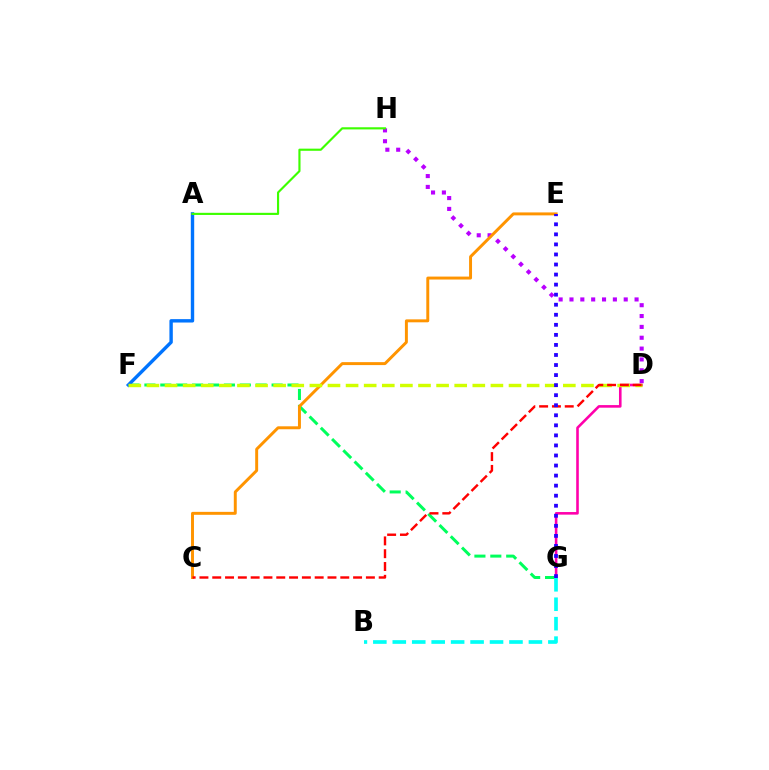{('D', 'H'): [{'color': '#b900ff', 'line_style': 'dotted', 'thickness': 2.95}], ('D', 'G'): [{'color': '#ff00ac', 'line_style': 'solid', 'thickness': 1.87}], ('F', 'G'): [{'color': '#00ff5c', 'line_style': 'dashed', 'thickness': 2.16}], ('C', 'E'): [{'color': '#ff9400', 'line_style': 'solid', 'thickness': 2.12}], ('A', 'F'): [{'color': '#0074ff', 'line_style': 'solid', 'thickness': 2.44}], ('D', 'F'): [{'color': '#d1ff00', 'line_style': 'dashed', 'thickness': 2.46}], ('C', 'D'): [{'color': '#ff0000', 'line_style': 'dashed', 'thickness': 1.74}], ('E', 'G'): [{'color': '#2500ff', 'line_style': 'dotted', 'thickness': 2.73}], ('B', 'G'): [{'color': '#00fff6', 'line_style': 'dashed', 'thickness': 2.64}], ('A', 'H'): [{'color': '#3dff00', 'line_style': 'solid', 'thickness': 1.55}]}